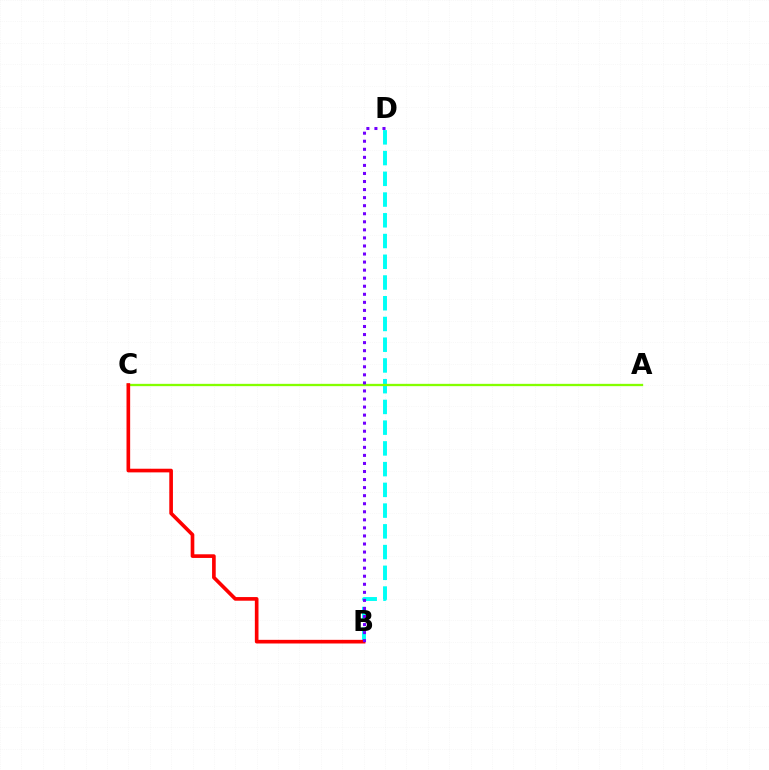{('B', 'D'): [{'color': '#00fff6', 'line_style': 'dashed', 'thickness': 2.82}, {'color': '#7200ff', 'line_style': 'dotted', 'thickness': 2.19}], ('A', 'C'): [{'color': '#84ff00', 'line_style': 'solid', 'thickness': 1.67}], ('B', 'C'): [{'color': '#ff0000', 'line_style': 'solid', 'thickness': 2.63}]}